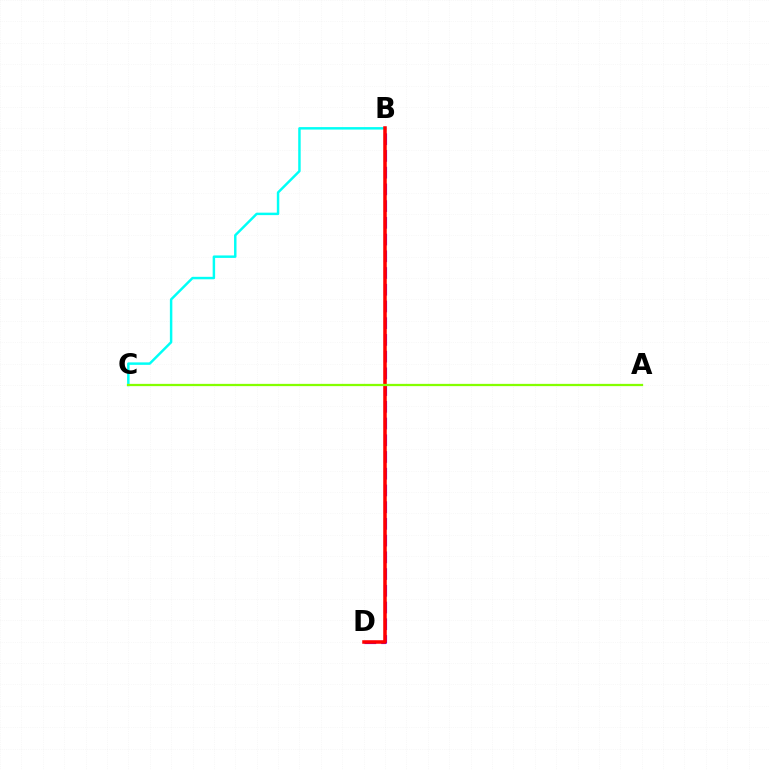{('B', 'C'): [{'color': '#00fff6', 'line_style': 'solid', 'thickness': 1.77}], ('B', 'D'): [{'color': '#7200ff', 'line_style': 'dashed', 'thickness': 2.27}, {'color': '#ff0000', 'line_style': 'solid', 'thickness': 2.54}], ('A', 'C'): [{'color': '#84ff00', 'line_style': 'solid', 'thickness': 1.63}]}